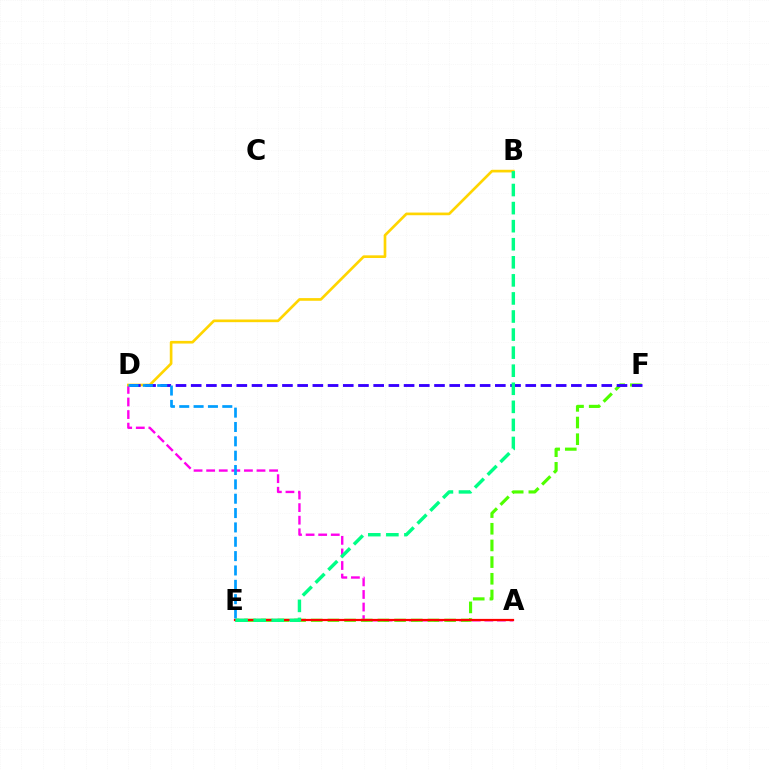{('A', 'D'): [{'color': '#ff00ed', 'line_style': 'dashed', 'thickness': 1.71}], ('E', 'F'): [{'color': '#4fff00', 'line_style': 'dashed', 'thickness': 2.26}], ('B', 'D'): [{'color': '#ffd500', 'line_style': 'solid', 'thickness': 1.92}], ('A', 'E'): [{'color': '#ff0000', 'line_style': 'solid', 'thickness': 1.6}], ('D', 'F'): [{'color': '#3700ff', 'line_style': 'dashed', 'thickness': 2.07}], ('D', 'E'): [{'color': '#009eff', 'line_style': 'dashed', 'thickness': 1.95}], ('B', 'E'): [{'color': '#00ff86', 'line_style': 'dashed', 'thickness': 2.45}]}